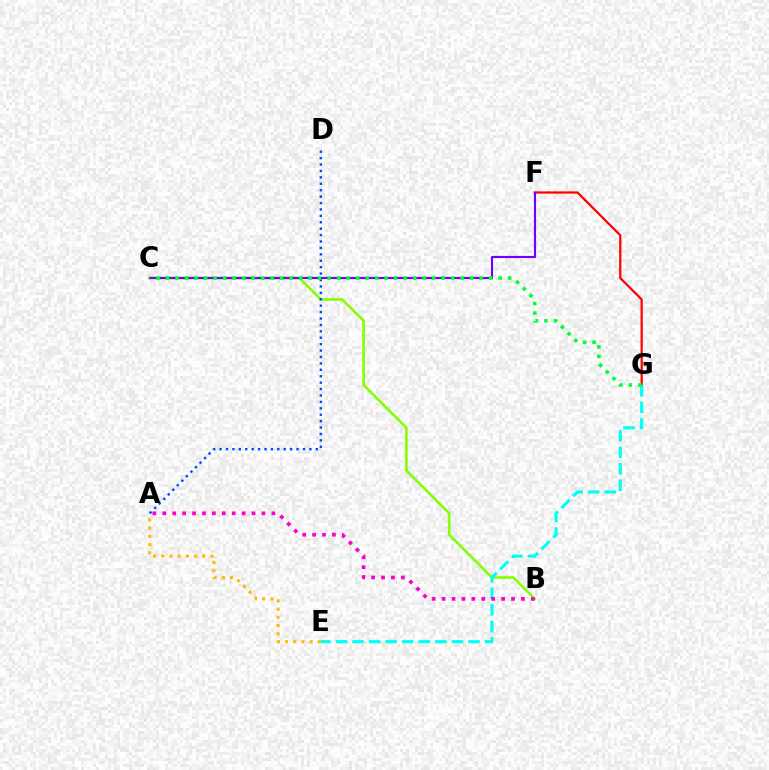{('F', 'G'): [{'color': '#ff0000', 'line_style': 'solid', 'thickness': 1.61}], ('B', 'C'): [{'color': '#84ff00', 'line_style': 'solid', 'thickness': 1.88}], ('E', 'G'): [{'color': '#00fff6', 'line_style': 'dashed', 'thickness': 2.25}], ('A', 'B'): [{'color': '#ff00cf', 'line_style': 'dotted', 'thickness': 2.69}], ('A', 'E'): [{'color': '#ffbd00', 'line_style': 'dotted', 'thickness': 2.23}], ('A', 'D'): [{'color': '#004bff', 'line_style': 'dotted', 'thickness': 1.74}], ('C', 'F'): [{'color': '#7200ff', 'line_style': 'solid', 'thickness': 1.55}], ('C', 'G'): [{'color': '#00ff39', 'line_style': 'dotted', 'thickness': 2.58}]}